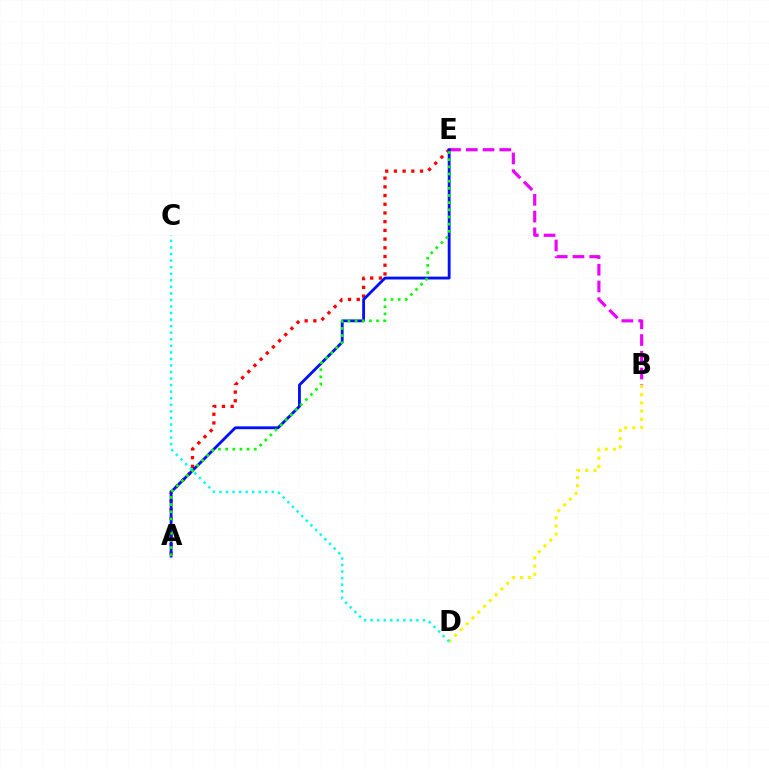{('B', 'E'): [{'color': '#ee00ff', 'line_style': 'dashed', 'thickness': 2.28}], ('A', 'E'): [{'color': '#ff0000', 'line_style': 'dotted', 'thickness': 2.37}, {'color': '#0010ff', 'line_style': 'solid', 'thickness': 2.04}, {'color': '#08ff00', 'line_style': 'dotted', 'thickness': 1.95}], ('B', 'D'): [{'color': '#fcf500', 'line_style': 'dotted', 'thickness': 2.22}], ('C', 'D'): [{'color': '#00fff6', 'line_style': 'dotted', 'thickness': 1.78}]}